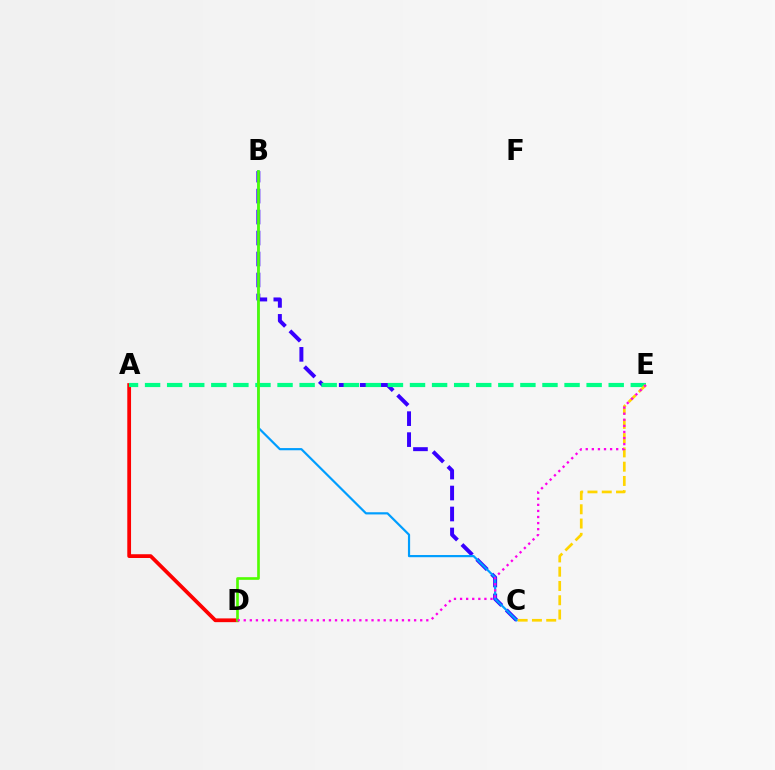{('B', 'C'): [{'color': '#3700ff', 'line_style': 'dashed', 'thickness': 2.85}, {'color': '#009eff', 'line_style': 'solid', 'thickness': 1.58}], ('A', 'D'): [{'color': '#ff0000', 'line_style': 'solid', 'thickness': 2.71}], ('A', 'E'): [{'color': '#00ff86', 'line_style': 'dashed', 'thickness': 3.0}], ('B', 'D'): [{'color': '#4fff00', 'line_style': 'solid', 'thickness': 1.91}], ('C', 'E'): [{'color': '#ffd500', 'line_style': 'dashed', 'thickness': 1.94}], ('D', 'E'): [{'color': '#ff00ed', 'line_style': 'dotted', 'thickness': 1.65}]}